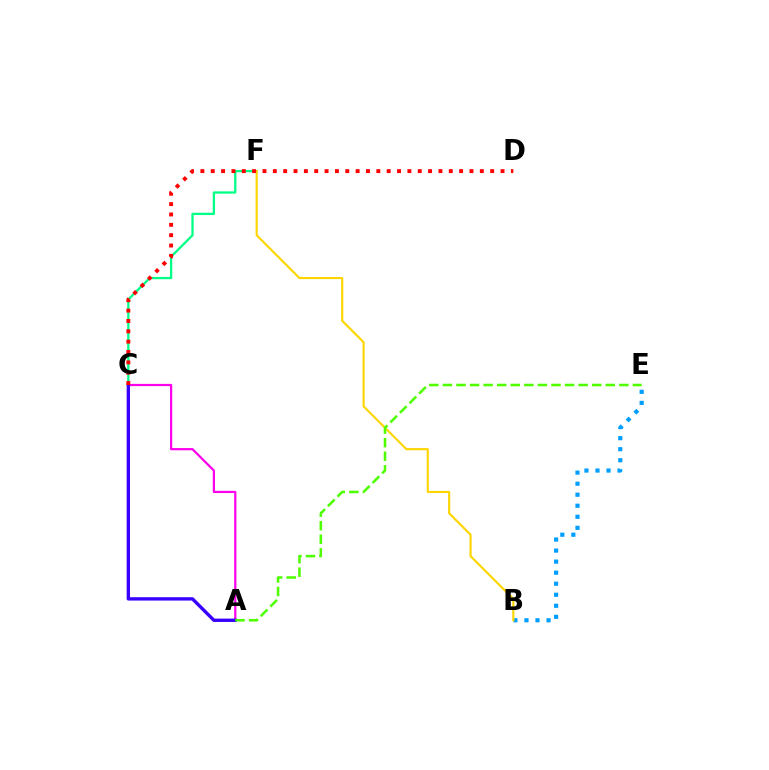{('C', 'F'): [{'color': '#00ff86', 'line_style': 'solid', 'thickness': 1.64}], ('A', 'C'): [{'color': '#ff00ed', 'line_style': 'solid', 'thickness': 1.6}, {'color': '#3700ff', 'line_style': 'solid', 'thickness': 2.41}], ('B', 'E'): [{'color': '#009eff', 'line_style': 'dotted', 'thickness': 3.0}], ('B', 'F'): [{'color': '#ffd500', 'line_style': 'solid', 'thickness': 1.54}], ('A', 'E'): [{'color': '#4fff00', 'line_style': 'dashed', 'thickness': 1.84}], ('C', 'D'): [{'color': '#ff0000', 'line_style': 'dotted', 'thickness': 2.81}]}